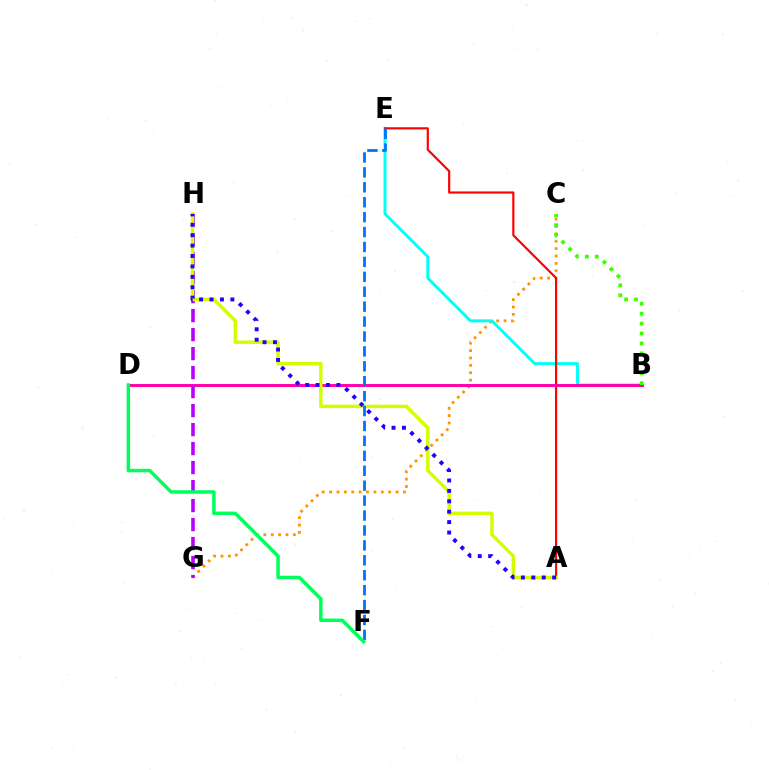{('C', 'G'): [{'color': '#ff9400', 'line_style': 'dotted', 'thickness': 2.01}], ('B', 'E'): [{'color': '#00fff6', 'line_style': 'solid', 'thickness': 2.12}], ('A', 'E'): [{'color': '#ff0000', 'line_style': 'solid', 'thickness': 1.55}], ('B', 'D'): [{'color': '#ff00ac', 'line_style': 'solid', 'thickness': 2.1}], ('G', 'H'): [{'color': '#b900ff', 'line_style': 'dashed', 'thickness': 2.58}], ('A', 'H'): [{'color': '#d1ff00', 'line_style': 'solid', 'thickness': 2.47}, {'color': '#2500ff', 'line_style': 'dotted', 'thickness': 2.83}], ('B', 'C'): [{'color': '#3dff00', 'line_style': 'dotted', 'thickness': 2.7}], ('E', 'F'): [{'color': '#0074ff', 'line_style': 'dashed', 'thickness': 2.03}], ('D', 'F'): [{'color': '#00ff5c', 'line_style': 'solid', 'thickness': 2.51}]}